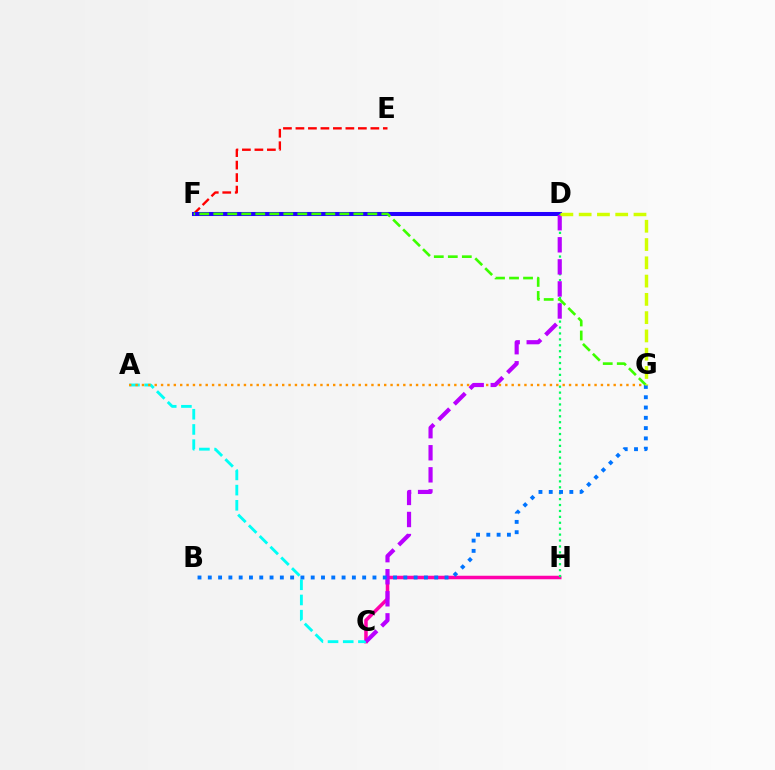{('E', 'F'): [{'color': '#ff0000', 'line_style': 'dashed', 'thickness': 1.7}], ('C', 'H'): [{'color': '#ff00ac', 'line_style': 'solid', 'thickness': 2.53}], ('A', 'C'): [{'color': '#00fff6', 'line_style': 'dashed', 'thickness': 2.06}], ('A', 'G'): [{'color': '#ff9400', 'line_style': 'dotted', 'thickness': 1.73}], ('D', 'F'): [{'color': '#2500ff', 'line_style': 'solid', 'thickness': 2.91}], ('D', 'H'): [{'color': '#00ff5c', 'line_style': 'dotted', 'thickness': 1.61}], ('C', 'D'): [{'color': '#b900ff', 'line_style': 'dashed', 'thickness': 3.0}], ('F', 'G'): [{'color': '#3dff00', 'line_style': 'dashed', 'thickness': 1.9}], ('B', 'G'): [{'color': '#0074ff', 'line_style': 'dotted', 'thickness': 2.8}], ('D', 'G'): [{'color': '#d1ff00', 'line_style': 'dashed', 'thickness': 2.48}]}